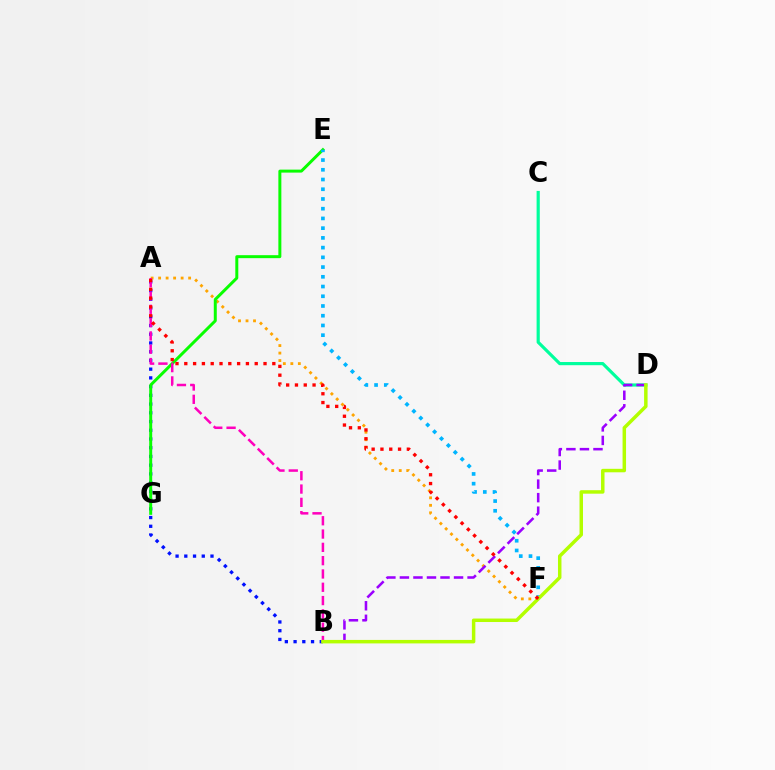{('C', 'D'): [{'color': '#00ff9d', 'line_style': 'solid', 'thickness': 2.29}], ('A', 'B'): [{'color': '#0010ff', 'line_style': 'dotted', 'thickness': 2.37}, {'color': '#ff00bd', 'line_style': 'dashed', 'thickness': 1.81}], ('A', 'F'): [{'color': '#ffa500', 'line_style': 'dotted', 'thickness': 2.04}, {'color': '#ff0000', 'line_style': 'dotted', 'thickness': 2.39}], ('E', 'G'): [{'color': '#08ff00', 'line_style': 'solid', 'thickness': 2.15}], ('B', 'D'): [{'color': '#9b00ff', 'line_style': 'dashed', 'thickness': 1.84}, {'color': '#b3ff00', 'line_style': 'solid', 'thickness': 2.5}], ('E', 'F'): [{'color': '#00b5ff', 'line_style': 'dotted', 'thickness': 2.64}]}